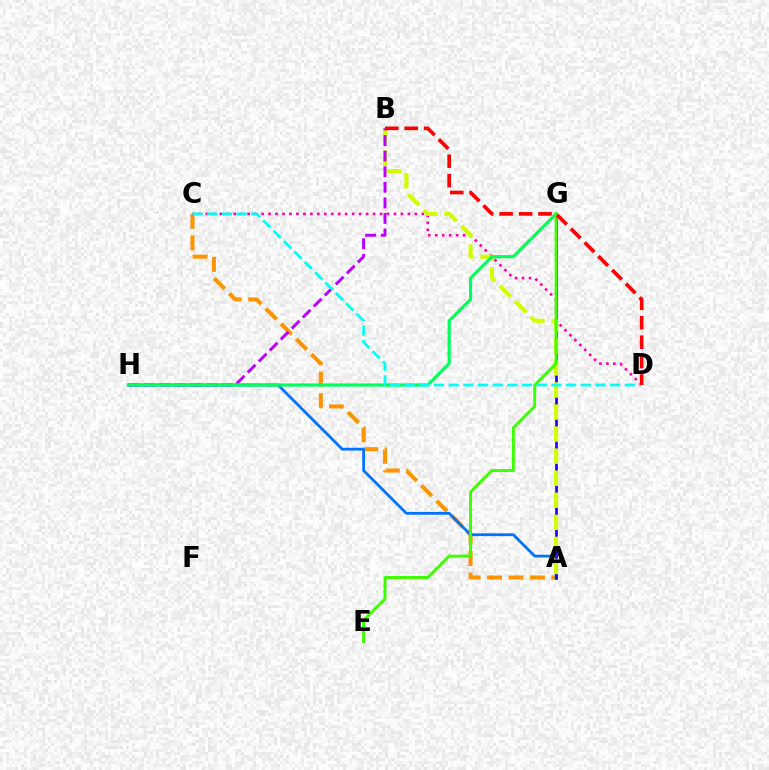{('A', 'C'): [{'color': '#ff9400', 'line_style': 'dashed', 'thickness': 2.91}], ('A', 'H'): [{'color': '#0074ff', 'line_style': 'solid', 'thickness': 2.0}], ('A', 'G'): [{'color': '#2500ff', 'line_style': 'solid', 'thickness': 1.95}], ('C', 'D'): [{'color': '#ff00ac', 'line_style': 'dotted', 'thickness': 1.89}, {'color': '#00fff6', 'line_style': 'dashed', 'thickness': 1.99}], ('A', 'B'): [{'color': '#d1ff00', 'line_style': 'dashed', 'thickness': 3.0}], ('B', 'H'): [{'color': '#b900ff', 'line_style': 'dashed', 'thickness': 2.12}], ('G', 'H'): [{'color': '#00ff5c', 'line_style': 'solid', 'thickness': 2.28}], ('E', 'G'): [{'color': '#3dff00', 'line_style': 'solid', 'thickness': 2.13}], ('B', 'D'): [{'color': '#ff0000', 'line_style': 'dashed', 'thickness': 2.64}]}